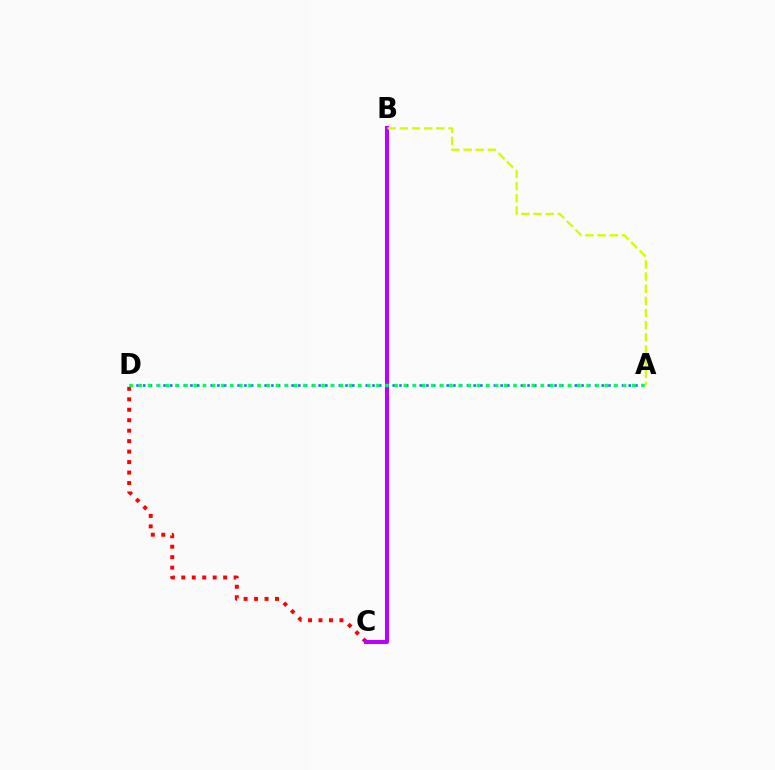{('A', 'D'): [{'color': '#0074ff', 'line_style': 'dotted', 'thickness': 1.83}, {'color': '#00ff5c', 'line_style': 'dotted', 'thickness': 2.48}], ('C', 'D'): [{'color': '#ff0000', 'line_style': 'dotted', 'thickness': 2.84}], ('B', 'C'): [{'color': '#b900ff', 'line_style': 'solid', 'thickness': 2.93}], ('A', 'B'): [{'color': '#d1ff00', 'line_style': 'dashed', 'thickness': 1.65}]}